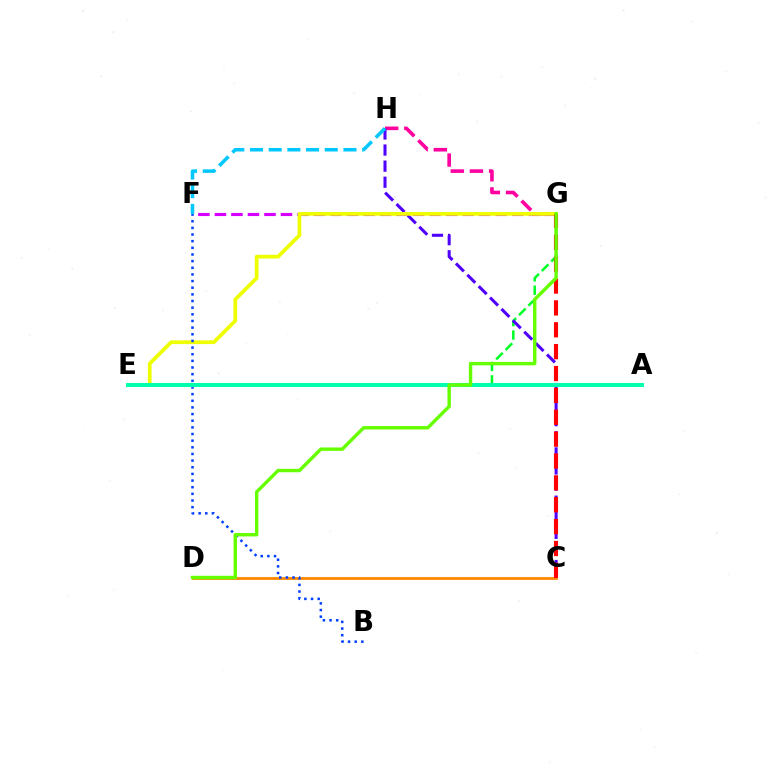{('E', 'G'): [{'color': '#00ff27', 'line_style': 'dashed', 'thickness': 1.82}, {'color': '#eeff00', 'line_style': 'solid', 'thickness': 2.69}], ('C', 'D'): [{'color': '#ff8800', 'line_style': 'solid', 'thickness': 2.0}], ('G', 'H'): [{'color': '#ff00a0', 'line_style': 'dashed', 'thickness': 2.6}], ('F', 'G'): [{'color': '#d600ff', 'line_style': 'dashed', 'thickness': 2.24}], ('C', 'H'): [{'color': '#4f00ff', 'line_style': 'dashed', 'thickness': 2.19}], ('C', 'G'): [{'color': '#ff0000', 'line_style': 'dashed', 'thickness': 2.97}], ('B', 'F'): [{'color': '#003fff', 'line_style': 'dotted', 'thickness': 1.81}], ('F', 'H'): [{'color': '#00c7ff', 'line_style': 'dashed', 'thickness': 2.54}], ('A', 'E'): [{'color': '#00ffaf', 'line_style': 'solid', 'thickness': 2.92}], ('D', 'G'): [{'color': '#66ff00', 'line_style': 'solid', 'thickness': 2.45}]}